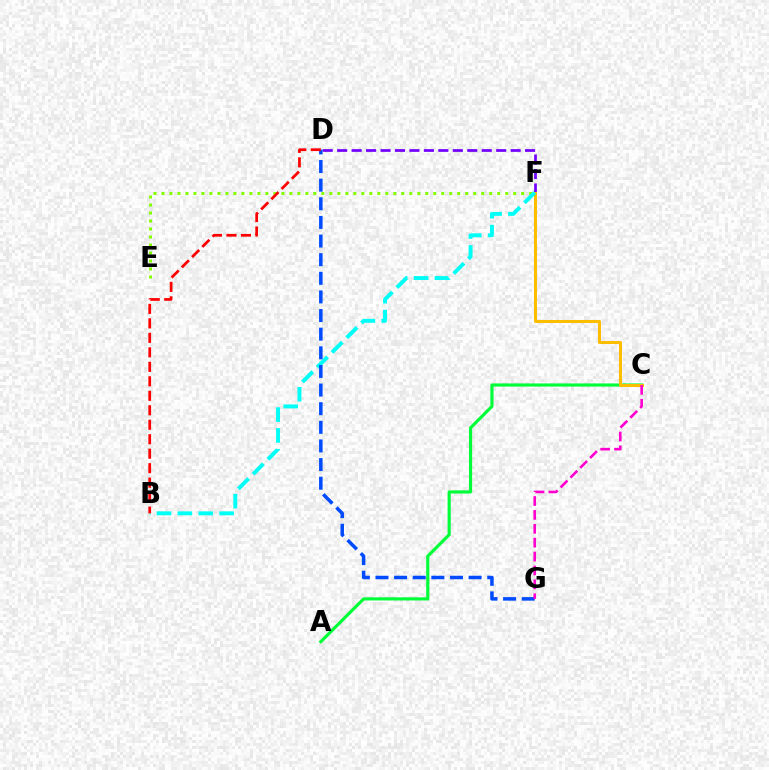{('A', 'C'): [{'color': '#00ff39', 'line_style': 'solid', 'thickness': 2.27}], ('D', 'F'): [{'color': '#7200ff', 'line_style': 'dashed', 'thickness': 1.96}], ('E', 'F'): [{'color': '#84ff00', 'line_style': 'dotted', 'thickness': 2.17}], ('C', 'F'): [{'color': '#ffbd00', 'line_style': 'solid', 'thickness': 2.18}], ('B', 'F'): [{'color': '#00fff6', 'line_style': 'dashed', 'thickness': 2.83}], ('D', 'G'): [{'color': '#004bff', 'line_style': 'dashed', 'thickness': 2.53}], ('C', 'G'): [{'color': '#ff00cf', 'line_style': 'dashed', 'thickness': 1.89}], ('B', 'D'): [{'color': '#ff0000', 'line_style': 'dashed', 'thickness': 1.97}]}